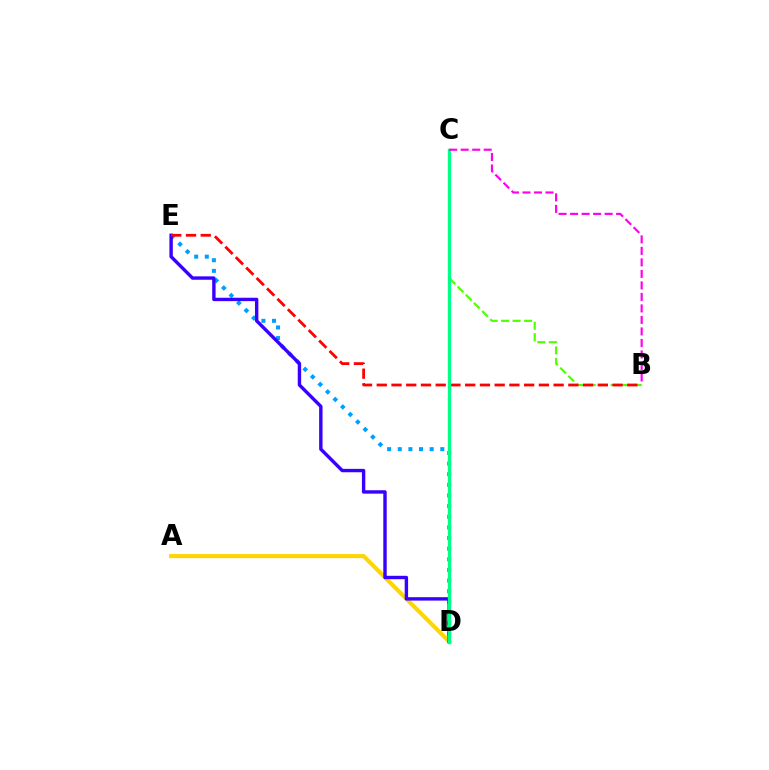{('D', 'E'): [{'color': '#009eff', 'line_style': 'dotted', 'thickness': 2.89}, {'color': '#3700ff', 'line_style': 'solid', 'thickness': 2.45}], ('A', 'D'): [{'color': '#ffd500', 'line_style': 'solid', 'thickness': 2.93}], ('B', 'C'): [{'color': '#4fff00', 'line_style': 'dashed', 'thickness': 1.56}, {'color': '#ff00ed', 'line_style': 'dashed', 'thickness': 1.56}], ('B', 'E'): [{'color': '#ff0000', 'line_style': 'dashed', 'thickness': 2.0}], ('C', 'D'): [{'color': '#00ff86', 'line_style': 'solid', 'thickness': 2.4}]}